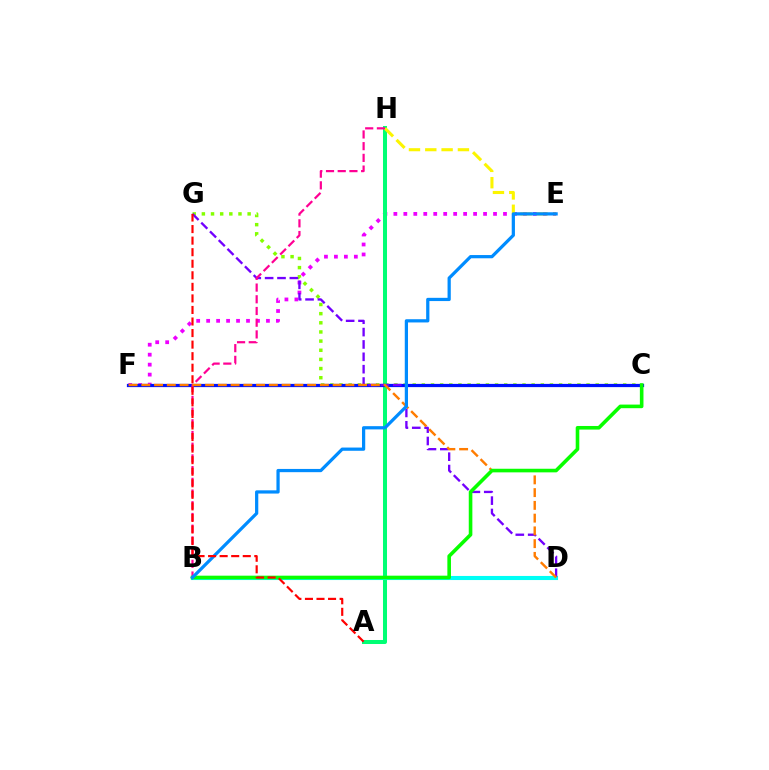{('C', 'G'): [{'color': '#84ff00', 'line_style': 'dotted', 'thickness': 2.49}], ('E', 'F'): [{'color': '#ee00ff', 'line_style': 'dotted', 'thickness': 2.71}], ('A', 'H'): [{'color': '#00ff74', 'line_style': 'solid', 'thickness': 2.89}], ('B', 'D'): [{'color': '#00fff6', 'line_style': 'solid', 'thickness': 2.95}], ('C', 'F'): [{'color': '#0010ff', 'line_style': 'solid', 'thickness': 2.32}], ('D', 'G'): [{'color': '#7200ff', 'line_style': 'dashed', 'thickness': 1.68}], ('E', 'H'): [{'color': '#fcf500', 'line_style': 'dashed', 'thickness': 2.22}], ('B', 'H'): [{'color': '#ff0094', 'line_style': 'dashed', 'thickness': 1.59}], ('D', 'F'): [{'color': '#ff7c00', 'line_style': 'dashed', 'thickness': 1.73}], ('B', 'C'): [{'color': '#08ff00', 'line_style': 'solid', 'thickness': 2.59}], ('B', 'E'): [{'color': '#008cff', 'line_style': 'solid', 'thickness': 2.33}], ('A', 'G'): [{'color': '#ff0000', 'line_style': 'dashed', 'thickness': 1.57}]}